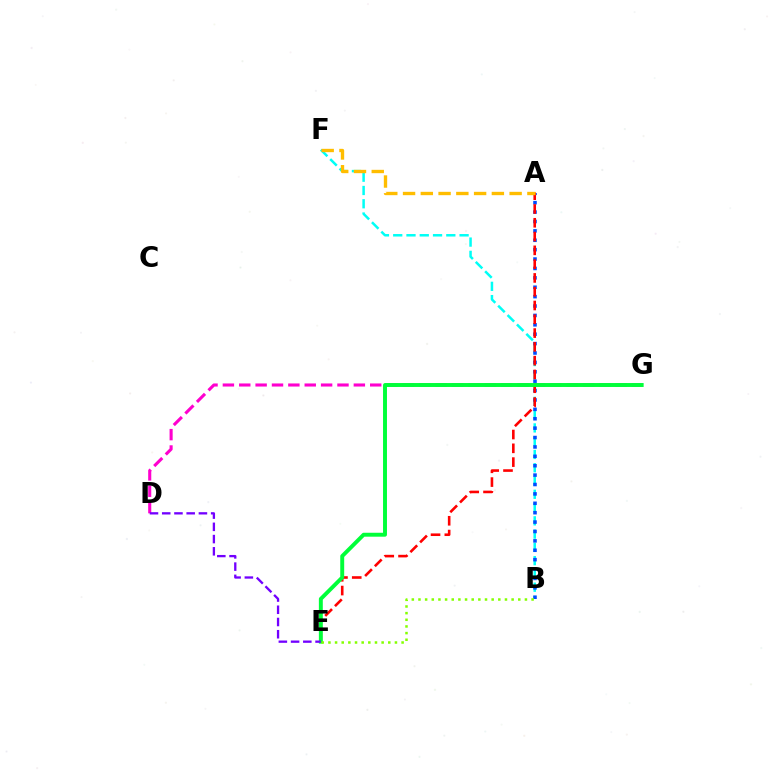{('B', 'F'): [{'color': '#00fff6', 'line_style': 'dashed', 'thickness': 1.8}], ('A', 'B'): [{'color': '#004bff', 'line_style': 'dotted', 'thickness': 2.55}], ('D', 'G'): [{'color': '#ff00cf', 'line_style': 'dashed', 'thickness': 2.22}], ('A', 'E'): [{'color': '#ff0000', 'line_style': 'dashed', 'thickness': 1.87}], ('E', 'G'): [{'color': '#00ff39', 'line_style': 'solid', 'thickness': 2.83}], ('D', 'E'): [{'color': '#7200ff', 'line_style': 'dashed', 'thickness': 1.66}], ('B', 'E'): [{'color': '#84ff00', 'line_style': 'dotted', 'thickness': 1.81}], ('A', 'F'): [{'color': '#ffbd00', 'line_style': 'dashed', 'thickness': 2.41}]}